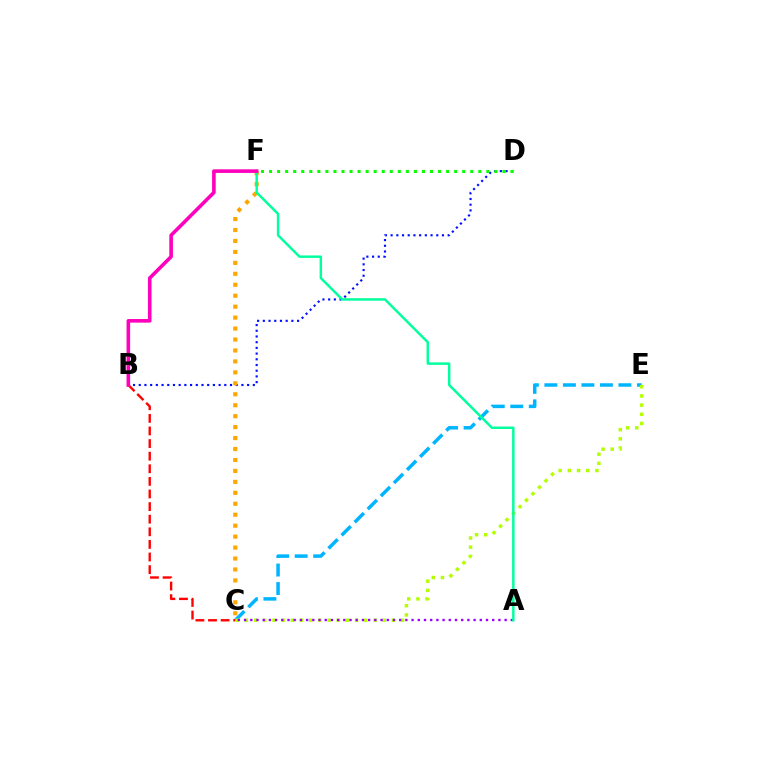{('B', 'D'): [{'color': '#0010ff', 'line_style': 'dotted', 'thickness': 1.55}], ('C', 'E'): [{'color': '#00b5ff', 'line_style': 'dashed', 'thickness': 2.51}, {'color': '#b3ff00', 'line_style': 'dotted', 'thickness': 2.5}], ('B', 'C'): [{'color': '#ff0000', 'line_style': 'dashed', 'thickness': 1.71}], ('D', 'F'): [{'color': '#08ff00', 'line_style': 'dotted', 'thickness': 2.19}], ('C', 'F'): [{'color': '#ffa500', 'line_style': 'dotted', 'thickness': 2.98}], ('A', 'C'): [{'color': '#9b00ff', 'line_style': 'dotted', 'thickness': 1.69}], ('A', 'F'): [{'color': '#00ff9d', 'line_style': 'solid', 'thickness': 1.77}], ('B', 'F'): [{'color': '#ff00bd', 'line_style': 'solid', 'thickness': 2.59}]}